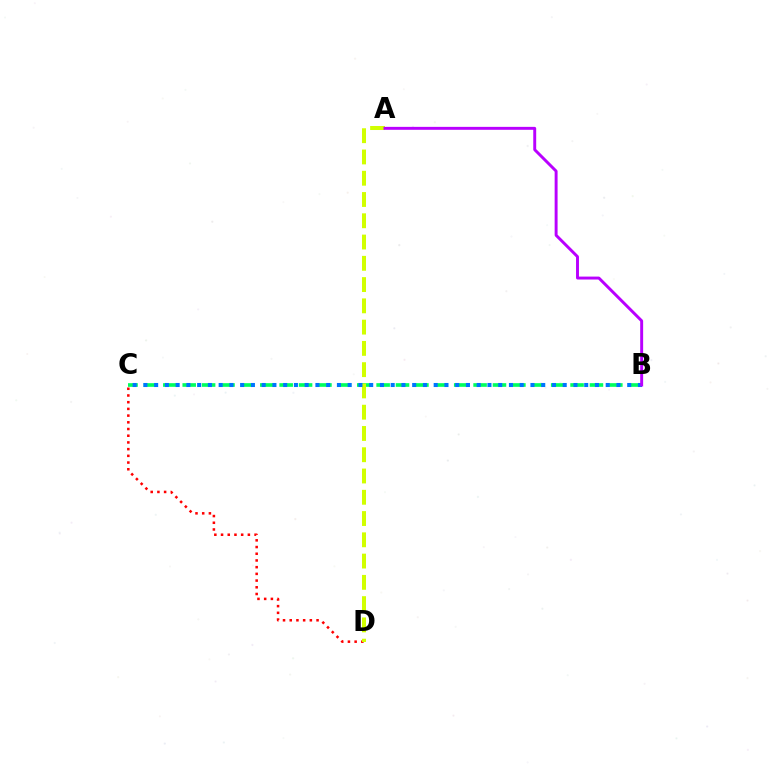{('B', 'C'): [{'color': '#00ff5c', 'line_style': 'dashed', 'thickness': 2.63}, {'color': '#0074ff', 'line_style': 'dotted', 'thickness': 2.92}], ('C', 'D'): [{'color': '#ff0000', 'line_style': 'dotted', 'thickness': 1.82}], ('A', 'D'): [{'color': '#d1ff00', 'line_style': 'dashed', 'thickness': 2.89}], ('A', 'B'): [{'color': '#b900ff', 'line_style': 'solid', 'thickness': 2.11}]}